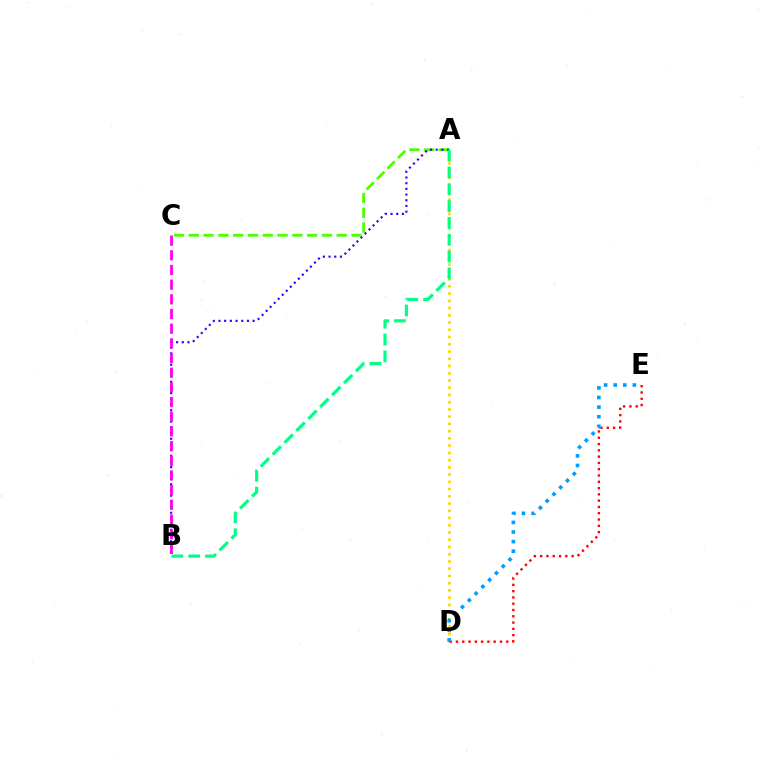{('A', 'C'): [{'color': '#4fff00', 'line_style': 'dashed', 'thickness': 2.01}], ('A', 'D'): [{'color': '#ffd500', 'line_style': 'dotted', 'thickness': 1.97}], ('A', 'B'): [{'color': '#3700ff', 'line_style': 'dotted', 'thickness': 1.55}, {'color': '#00ff86', 'line_style': 'dashed', 'thickness': 2.29}], ('B', 'C'): [{'color': '#ff00ed', 'line_style': 'dashed', 'thickness': 1.99}], ('D', 'E'): [{'color': '#ff0000', 'line_style': 'dotted', 'thickness': 1.71}, {'color': '#009eff', 'line_style': 'dotted', 'thickness': 2.61}]}